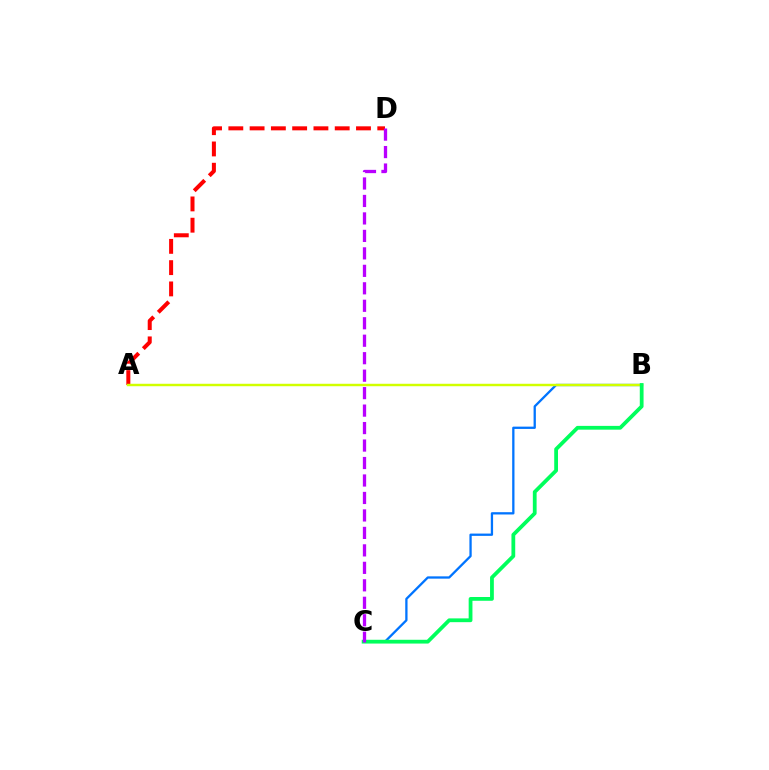{('A', 'D'): [{'color': '#ff0000', 'line_style': 'dashed', 'thickness': 2.89}], ('B', 'C'): [{'color': '#0074ff', 'line_style': 'solid', 'thickness': 1.65}, {'color': '#00ff5c', 'line_style': 'solid', 'thickness': 2.72}], ('A', 'B'): [{'color': '#d1ff00', 'line_style': 'solid', 'thickness': 1.76}], ('C', 'D'): [{'color': '#b900ff', 'line_style': 'dashed', 'thickness': 2.37}]}